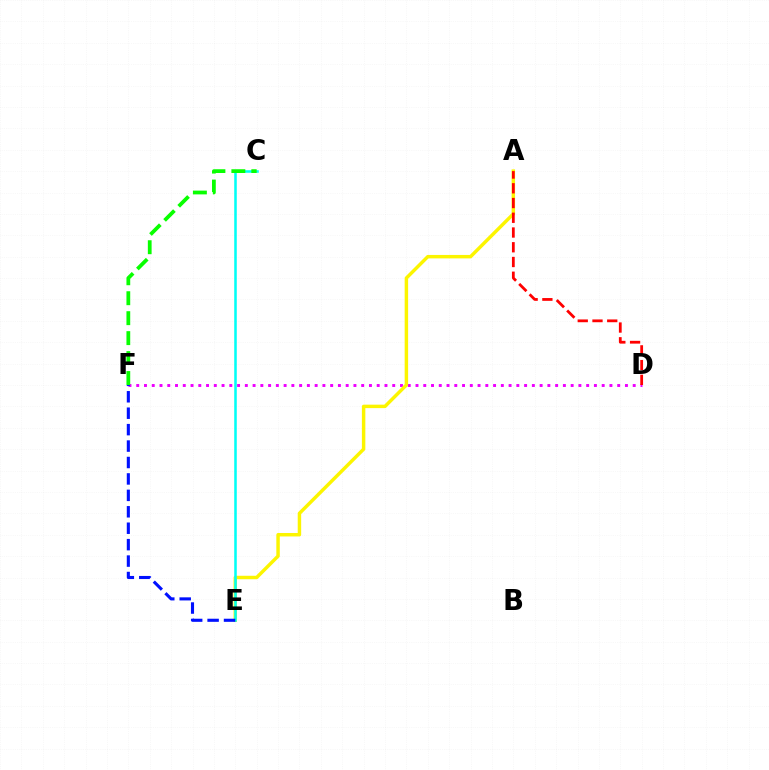{('D', 'F'): [{'color': '#ee00ff', 'line_style': 'dotted', 'thickness': 2.11}], ('A', 'E'): [{'color': '#fcf500', 'line_style': 'solid', 'thickness': 2.48}], ('A', 'D'): [{'color': '#ff0000', 'line_style': 'dashed', 'thickness': 2.0}], ('C', 'E'): [{'color': '#00fff6', 'line_style': 'solid', 'thickness': 1.83}], ('E', 'F'): [{'color': '#0010ff', 'line_style': 'dashed', 'thickness': 2.23}], ('C', 'F'): [{'color': '#08ff00', 'line_style': 'dashed', 'thickness': 2.71}]}